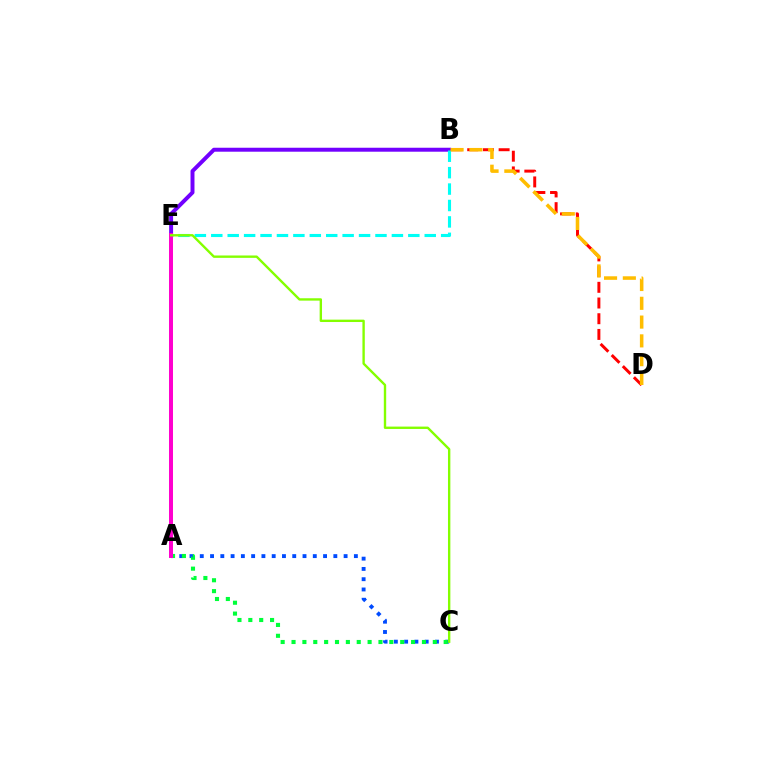{('A', 'C'): [{'color': '#004bff', 'line_style': 'dotted', 'thickness': 2.79}, {'color': '#00ff39', 'line_style': 'dotted', 'thickness': 2.95}], ('B', 'E'): [{'color': '#7200ff', 'line_style': 'solid', 'thickness': 2.85}, {'color': '#00fff6', 'line_style': 'dashed', 'thickness': 2.23}], ('B', 'D'): [{'color': '#ff0000', 'line_style': 'dashed', 'thickness': 2.13}, {'color': '#ffbd00', 'line_style': 'dashed', 'thickness': 2.55}], ('A', 'E'): [{'color': '#ff00cf', 'line_style': 'solid', 'thickness': 2.86}], ('C', 'E'): [{'color': '#84ff00', 'line_style': 'solid', 'thickness': 1.71}]}